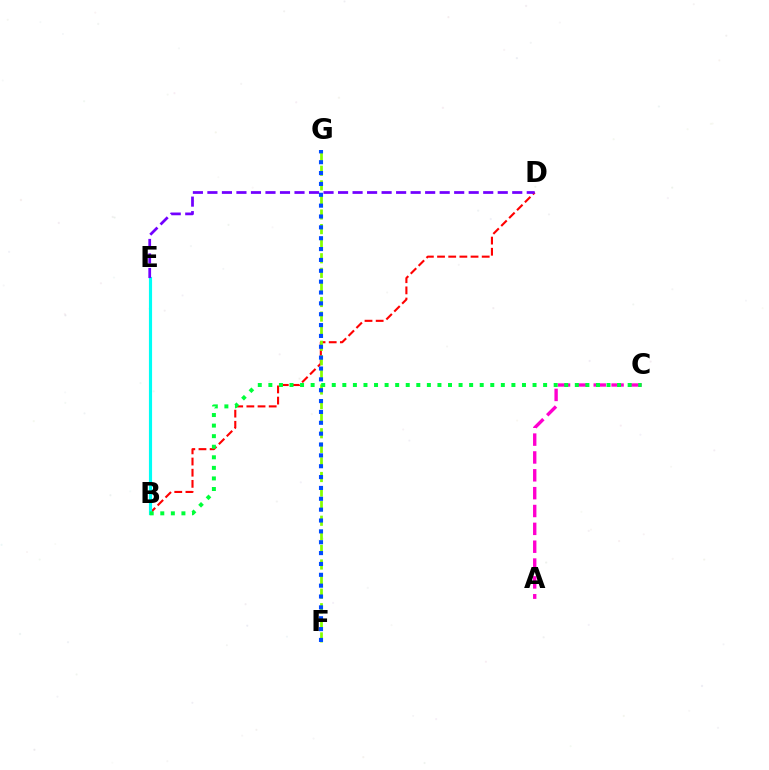{('B', 'E'): [{'color': '#ffbd00', 'line_style': 'solid', 'thickness': 1.82}, {'color': '#00fff6', 'line_style': 'solid', 'thickness': 2.26}], ('B', 'D'): [{'color': '#ff0000', 'line_style': 'dashed', 'thickness': 1.52}], ('F', 'G'): [{'color': '#84ff00', 'line_style': 'dashed', 'thickness': 1.98}, {'color': '#004bff', 'line_style': 'dotted', 'thickness': 2.95}], ('A', 'C'): [{'color': '#ff00cf', 'line_style': 'dashed', 'thickness': 2.42}], ('B', 'C'): [{'color': '#00ff39', 'line_style': 'dotted', 'thickness': 2.87}], ('D', 'E'): [{'color': '#7200ff', 'line_style': 'dashed', 'thickness': 1.97}]}